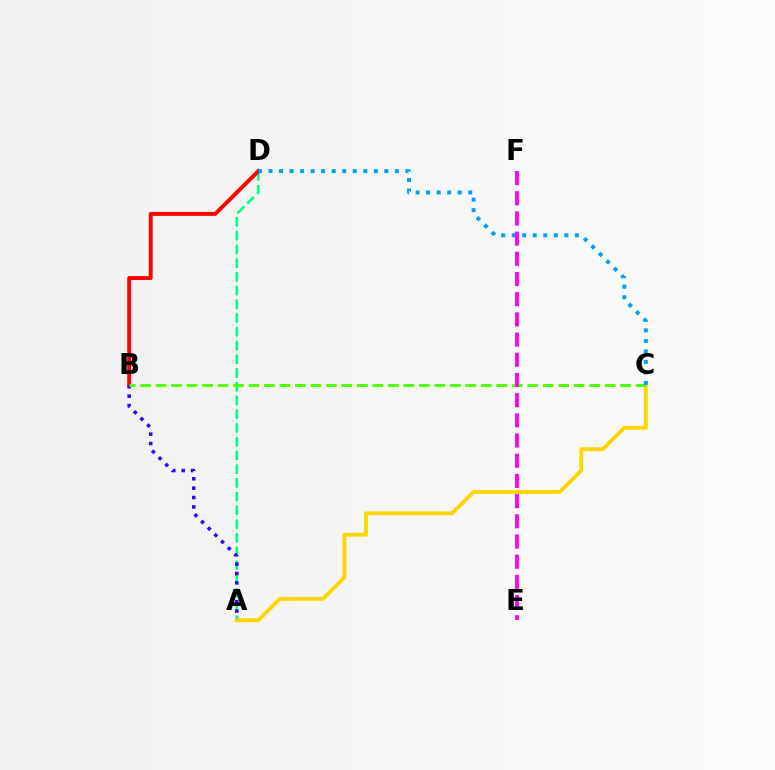{('A', 'D'): [{'color': '#00ff86', 'line_style': 'dashed', 'thickness': 1.87}], ('B', 'D'): [{'color': '#ff0000', 'line_style': 'solid', 'thickness': 2.82}], ('A', 'B'): [{'color': '#3700ff', 'line_style': 'dotted', 'thickness': 2.55}], ('A', 'C'): [{'color': '#ffd500', 'line_style': 'solid', 'thickness': 2.75}], ('B', 'C'): [{'color': '#4fff00', 'line_style': 'dashed', 'thickness': 2.1}], ('C', 'D'): [{'color': '#009eff', 'line_style': 'dotted', 'thickness': 2.86}], ('E', 'F'): [{'color': '#ff00ed', 'line_style': 'dashed', 'thickness': 2.74}]}